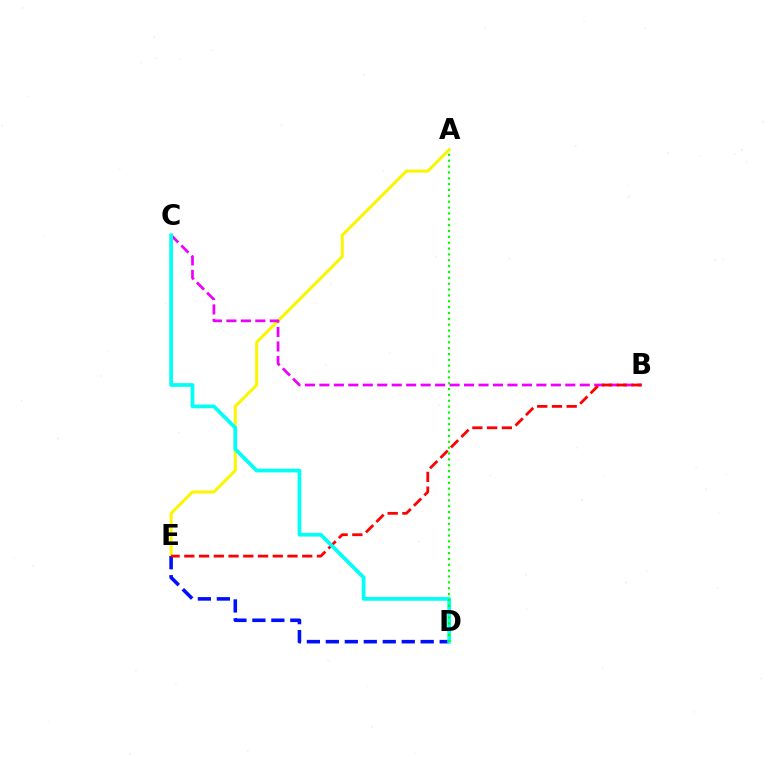{('A', 'E'): [{'color': '#fcf500', 'line_style': 'solid', 'thickness': 2.18}], ('D', 'E'): [{'color': '#0010ff', 'line_style': 'dashed', 'thickness': 2.58}], ('B', 'C'): [{'color': '#ee00ff', 'line_style': 'dashed', 'thickness': 1.97}], ('B', 'E'): [{'color': '#ff0000', 'line_style': 'dashed', 'thickness': 2.0}], ('C', 'D'): [{'color': '#00fff6', 'line_style': 'solid', 'thickness': 2.67}], ('A', 'D'): [{'color': '#08ff00', 'line_style': 'dotted', 'thickness': 1.59}]}